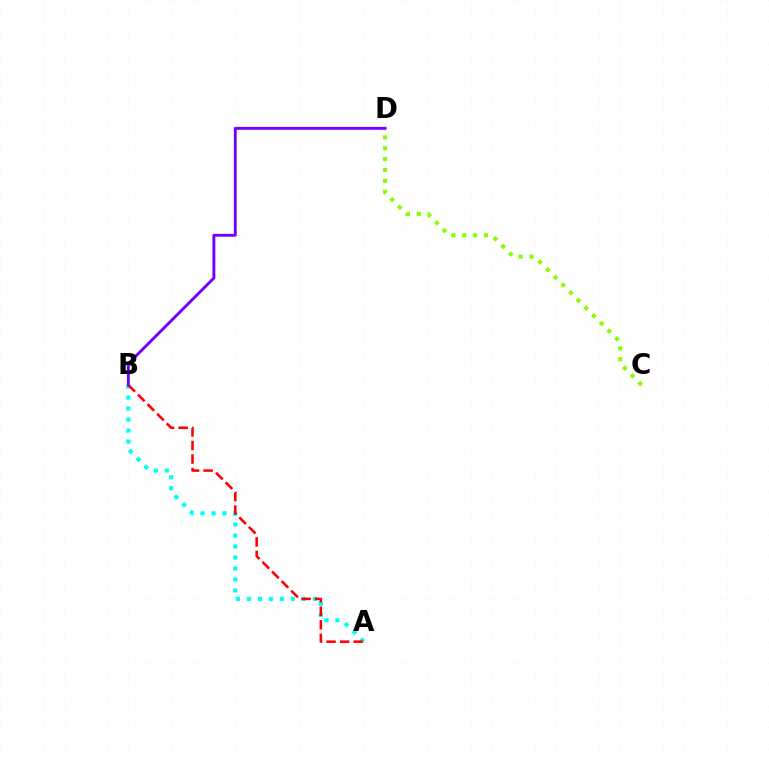{('C', 'D'): [{'color': '#84ff00', 'line_style': 'dotted', 'thickness': 2.95}], ('A', 'B'): [{'color': '#00fff6', 'line_style': 'dotted', 'thickness': 2.99}, {'color': '#ff0000', 'line_style': 'dashed', 'thickness': 1.84}], ('B', 'D'): [{'color': '#7200ff', 'line_style': 'solid', 'thickness': 2.09}]}